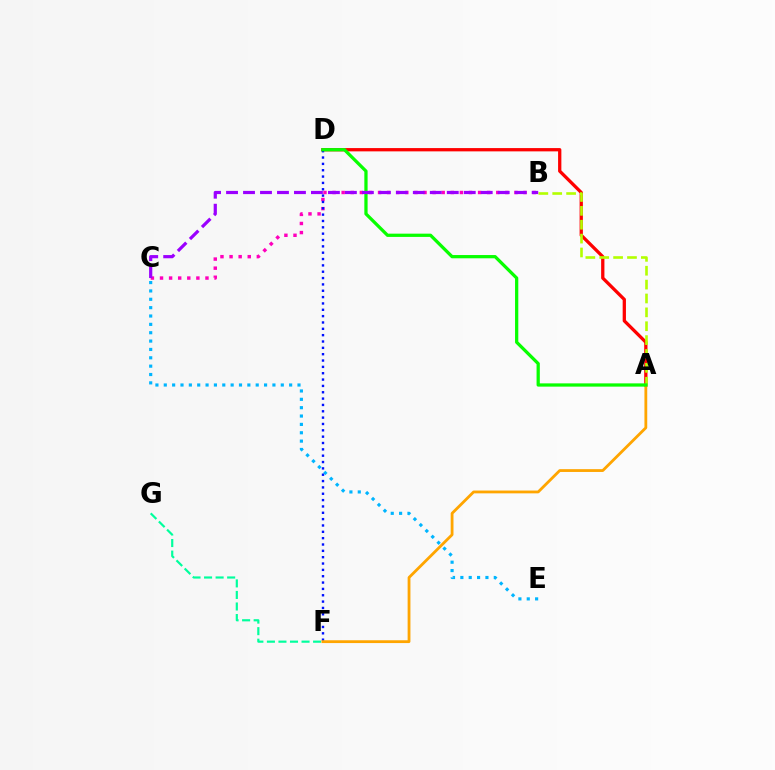{('A', 'D'): [{'color': '#ff0000', 'line_style': 'solid', 'thickness': 2.36}, {'color': '#08ff00', 'line_style': 'solid', 'thickness': 2.34}], ('B', 'C'): [{'color': '#ff00bd', 'line_style': 'dotted', 'thickness': 2.47}, {'color': '#9b00ff', 'line_style': 'dashed', 'thickness': 2.31}], ('C', 'E'): [{'color': '#00b5ff', 'line_style': 'dotted', 'thickness': 2.27}], ('F', 'G'): [{'color': '#00ff9d', 'line_style': 'dashed', 'thickness': 1.57}], ('D', 'F'): [{'color': '#0010ff', 'line_style': 'dotted', 'thickness': 1.72}], ('A', 'F'): [{'color': '#ffa500', 'line_style': 'solid', 'thickness': 2.02}], ('A', 'B'): [{'color': '#b3ff00', 'line_style': 'dashed', 'thickness': 1.88}]}